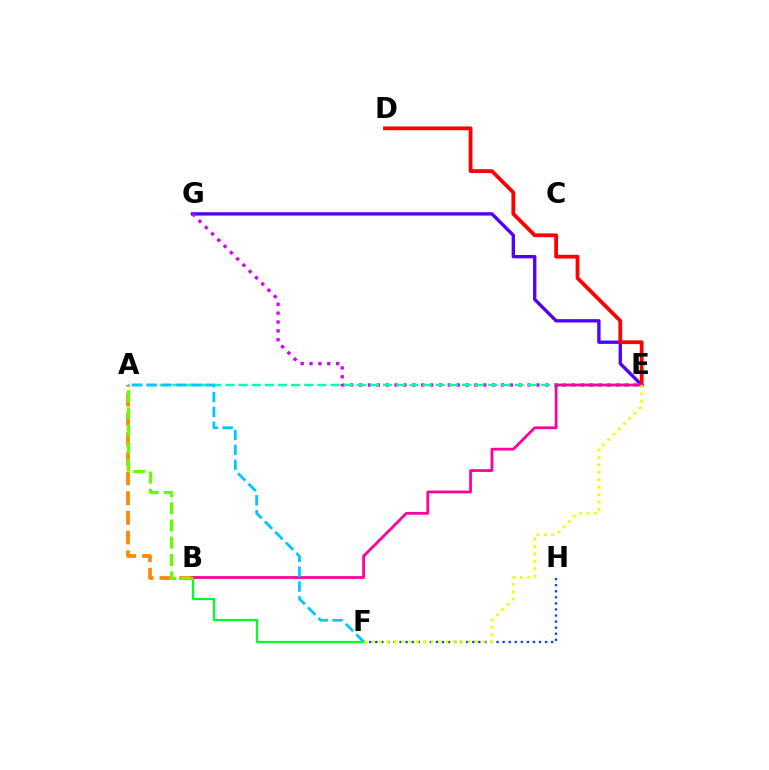{('F', 'H'): [{'color': '#003fff', 'line_style': 'dotted', 'thickness': 1.65}], ('E', 'G'): [{'color': '#4f00ff', 'line_style': 'solid', 'thickness': 2.4}, {'color': '#d600ff', 'line_style': 'dotted', 'thickness': 2.41}], ('B', 'F'): [{'color': '#00ff27', 'line_style': 'solid', 'thickness': 1.63}], ('A', 'E'): [{'color': '#00ffaf', 'line_style': 'dashed', 'thickness': 1.79}], ('A', 'B'): [{'color': '#ff8800', 'line_style': 'dashed', 'thickness': 2.68}, {'color': '#66ff00', 'line_style': 'dashed', 'thickness': 2.34}], ('D', 'E'): [{'color': '#ff0000', 'line_style': 'solid', 'thickness': 2.72}], ('B', 'E'): [{'color': '#ff00a0', 'line_style': 'solid', 'thickness': 2.0}], ('E', 'F'): [{'color': '#eeff00', 'line_style': 'dotted', 'thickness': 2.01}], ('A', 'F'): [{'color': '#00c7ff', 'line_style': 'dashed', 'thickness': 2.02}]}